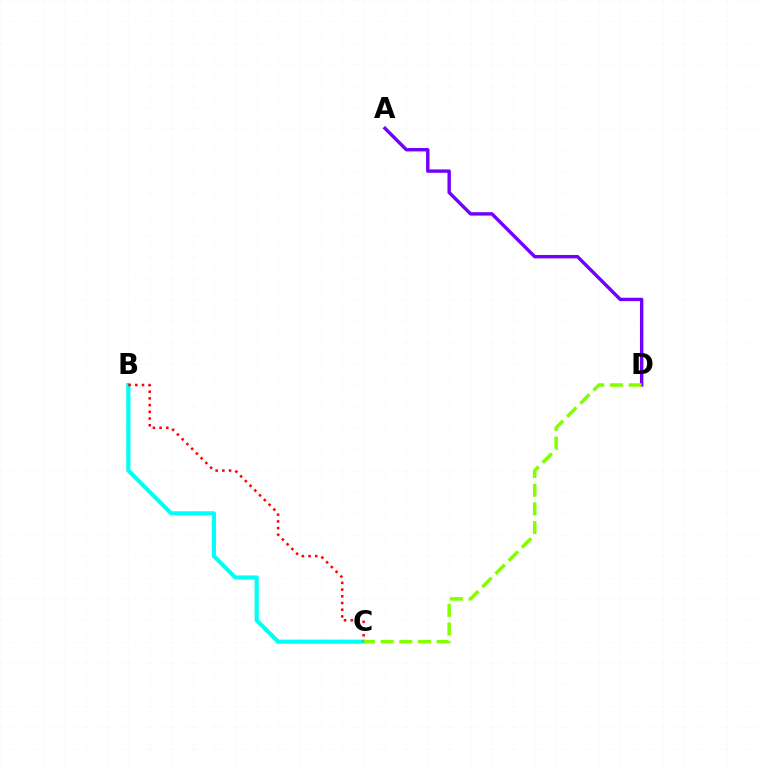{('A', 'D'): [{'color': '#7200ff', 'line_style': 'solid', 'thickness': 2.45}], ('B', 'C'): [{'color': '#00fff6', 'line_style': 'solid', 'thickness': 2.99}, {'color': '#ff0000', 'line_style': 'dotted', 'thickness': 1.82}], ('C', 'D'): [{'color': '#84ff00', 'line_style': 'dashed', 'thickness': 2.54}]}